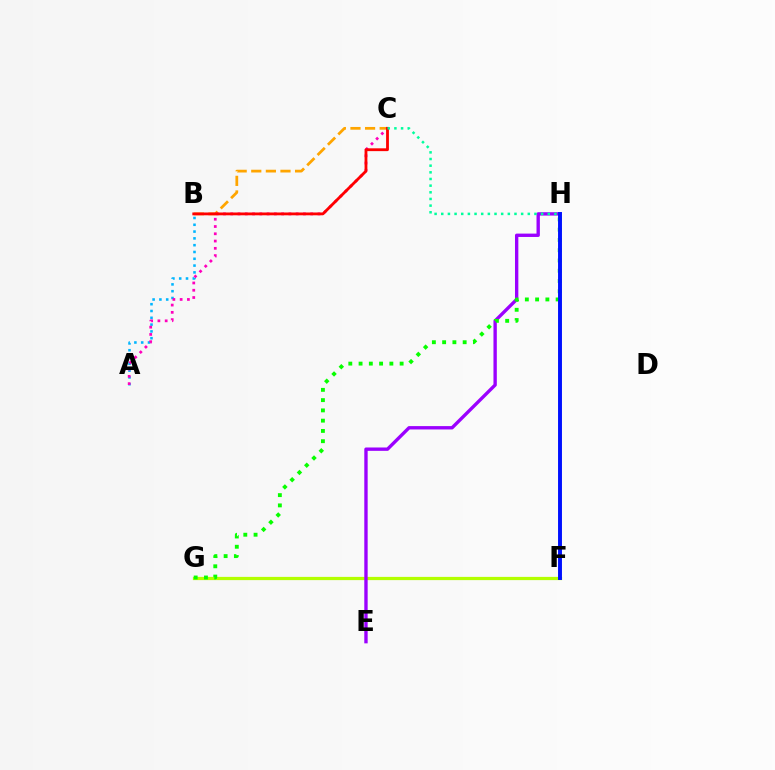{('F', 'G'): [{'color': '#b3ff00', 'line_style': 'solid', 'thickness': 2.32}], ('A', 'B'): [{'color': '#00b5ff', 'line_style': 'dotted', 'thickness': 1.85}], ('B', 'C'): [{'color': '#ffa500', 'line_style': 'dashed', 'thickness': 1.98}, {'color': '#ff0000', 'line_style': 'solid', 'thickness': 2.02}], ('A', 'C'): [{'color': '#ff00bd', 'line_style': 'dotted', 'thickness': 1.98}], ('E', 'H'): [{'color': '#9b00ff', 'line_style': 'solid', 'thickness': 2.42}], ('G', 'H'): [{'color': '#08ff00', 'line_style': 'dotted', 'thickness': 2.79}], ('F', 'H'): [{'color': '#0010ff', 'line_style': 'solid', 'thickness': 2.82}], ('C', 'H'): [{'color': '#00ff9d', 'line_style': 'dotted', 'thickness': 1.81}]}